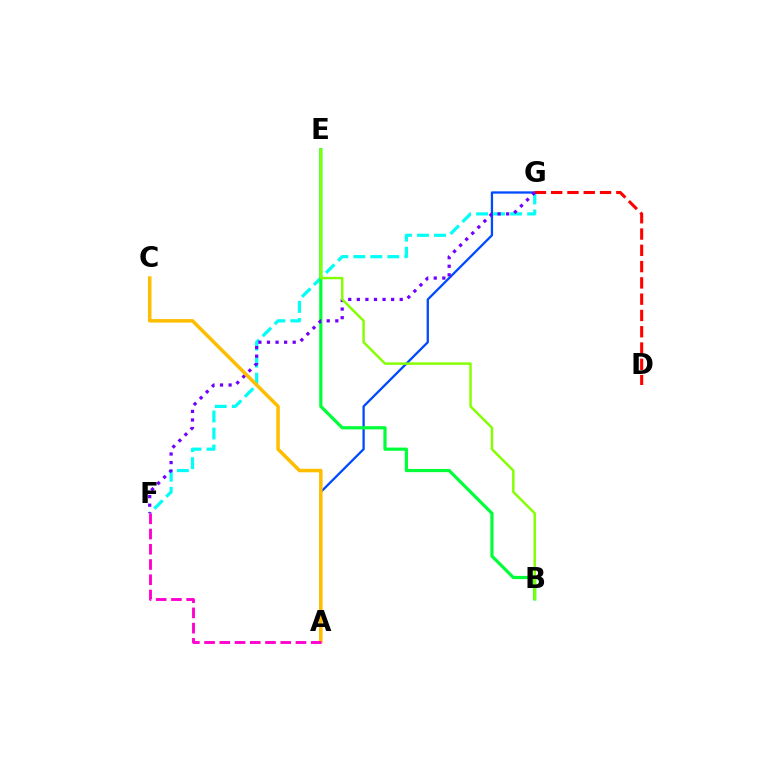{('A', 'G'): [{'color': '#004bff', 'line_style': 'solid', 'thickness': 1.65}], ('F', 'G'): [{'color': '#00fff6', 'line_style': 'dashed', 'thickness': 2.31}, {'color': '#7200ff', 'line_style': 'dotted', 'thickness': 2.33}], ('B', 'E'): [{'color': '#00ff39', 'line_style': 'solid', 'thickness': 2.31}, {'color': '#84ff00', 'line_style': 'solid', 'thickness': 1.76}], ('D', 'G'): [{'color': '#ff0000', 'line_style': 'dashed', 'thickness': 2.21}], ('A', 'C'): [{'color': '#ffbd00', 'line_style': 'solid', 'thickness': 2.53}], ('A', 'F'): [{'color': '#ff00cf', 'line_style': 'dashed', 'thickness': 2.07}]}